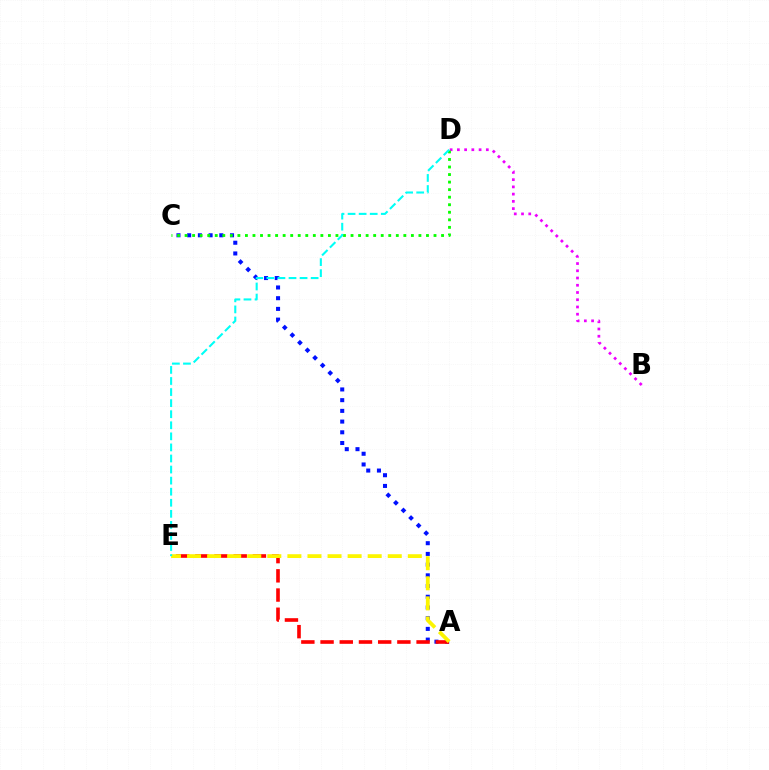{('A', 'C'): [{'color': '#0010ff', 'line_style': 'dotted', 'thickness': 2.91}], ('A', 'E'): [{'color': '#ff0000', 'line_style': 'dashed', 'thickness': 2.61}, {'color': '#fcf500', 'line_style': 'dashed', 'thickness': 2.73}], ('B', 'D'): [{'color': '#ee00ff', 'line_style': 'dotted', 'thickness': 1.97}], ('C', 'D'): [{'color': '#08ff00', 'line_style': 'dotted', 'thickness': 2.05}], ('D', 'E'): [{'color': '#00fff6', 'line_style': 'dashed', 'thickness': 1.5}]}